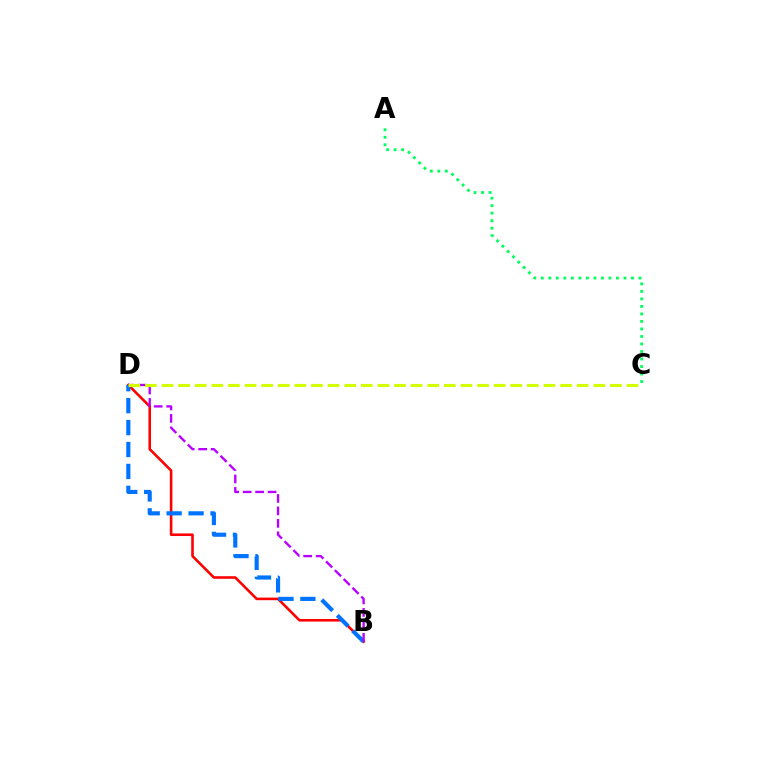{('B', 'D'): [{'color': '#ff0000', 'line_style': 'solid', 'thickness': 1.87}, {'color': '#0074ff', 'line_style': 'dashed', 'thickness': 2.98}, {'color': '#b900ff', 'line_style': 'dashed', 'thickness': 1.69}], ('A', 'C'): [{'color': '#00ff5c', 'line_style': 'dotted', 'thickness': 2.04}], ('C', 'D'): [{'color': '#d1ff00', 'line_style': 'dashed', 'thickness': 2.26}]}